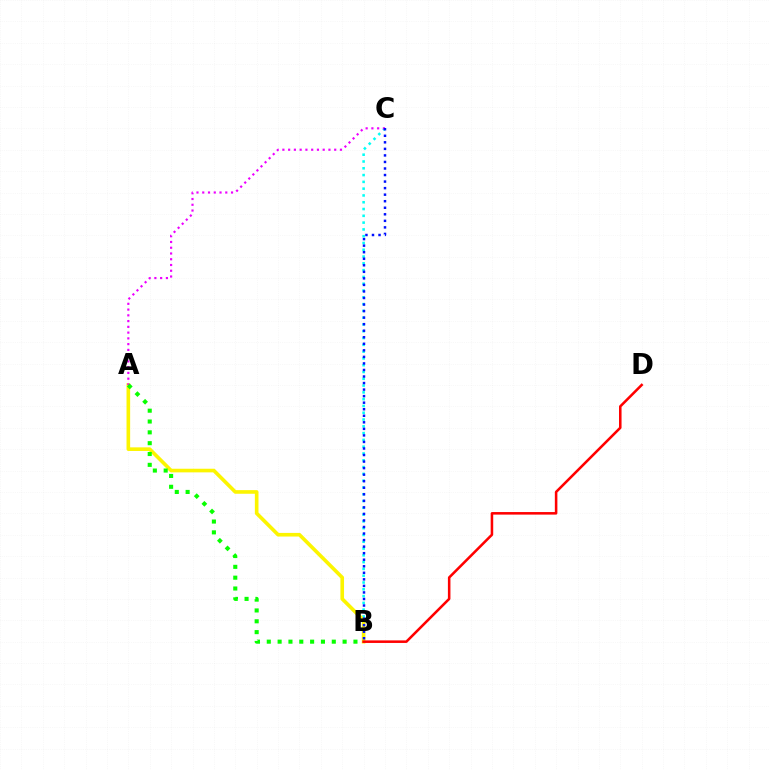{('B', 'C'): [{'color': '#00fff6', 'line_style': 'dotted', 'thickness': 1.84}, {'color': '#0010ff', 'line_style': 'dotted', 'thickness': 1.78}], ('A', 'B'): [{'color': '#fcf500', 'line_style': 'solid', 'thickness': 2.61}, {'color': '#08ff00', 'line_style': 'dotted', 'thickness': 2.94}], ('A', 'C'): [{'color': '#ee00ff', 'line_style': 'dotted', 'thickness': 1.56}], ('B', 'D'): [{'color': '#ff0000', 'line_style': 'solid', 'thickness': 1.83}]}